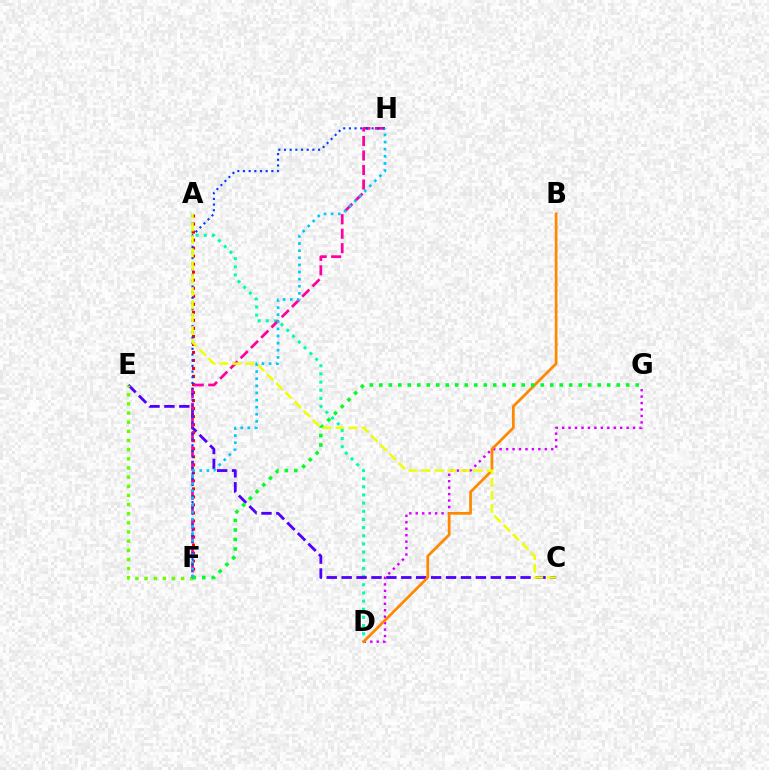{('A', 'D'): [{'color': '#00ffaf', 'line_style': 'dotted', 'thickness': 2.22}], ('C', 'E'): [{'color': '#4f00ff', 'line_style': 'dashed', 'thickness': 2.03}], ('D', 'G'): [{'color': '#d600ff', 'line_style': 'dotted', 'thickness': 1.75}], ('E', 'F'): [{'color': '#66ff00', 'line_style': 'dotted', 'thickness': 2.49}], ('A', 'F'): [{'color': '#ff0000', 'line_style': 'dotted', 'thickness': 2.18}], ('B', 'D'): [{'color': '#ff8800', 'line_style': 'solid', 'thickness': 1.96}], ('F', 'H'): [{'color': '#ff00a0', 'line_style': 'dashed', 'thickness': 1.97}, {'color': '#003fff', 'line_style': 'dotted', 'thickness': 1.54}, {'color': '#00c7ff', 'line_style': 'dotted', 'thickness': 1.93}], ('F', 'G'): [{'color': '#00ff27', 'line_style': 'dotted', 'thickness': 2.58}], ('A', 'C'): [{'color': '#eeff00', 'line_style': 'dashed', 'thickness': 1.76}]}